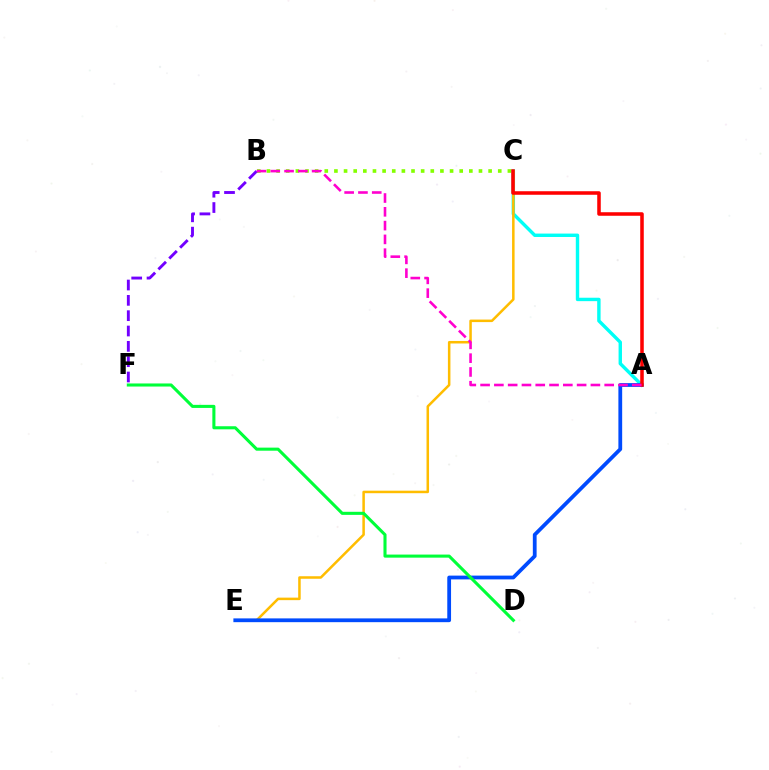{('A', 'C'): [{'color': '#00fff6', 'line_style': 'solid', 'thickness': 2.45}, {'color': '#ff0000', 'line_style': 'solid', 'thickness': 2.55}], ('B', 'C'): [{'color': '#84ff00', 'line_style': 'dotted', 'thickness': 2.62}], ('C', 'E'): [{'color': '#ffbd00', 'line_style': 'solid', 'thickness': 1.81}], ('A', 'E'): [{'color': '#004bff', 'line_style': 'solid', 'thickness': 2.72}], ('D', 'F'): [{'color': '#00ff39', 'line_style': 'solid', 'thickness': 2.22}], ('B', 'F'): [{'color': '#7200ff', 'line_style': 'dashed', 'thickness': 2.08}], ('A', 'B'): [{'color': '#ff00cf', 'line_style': 'dashed', 'thickness': 1.87}]}